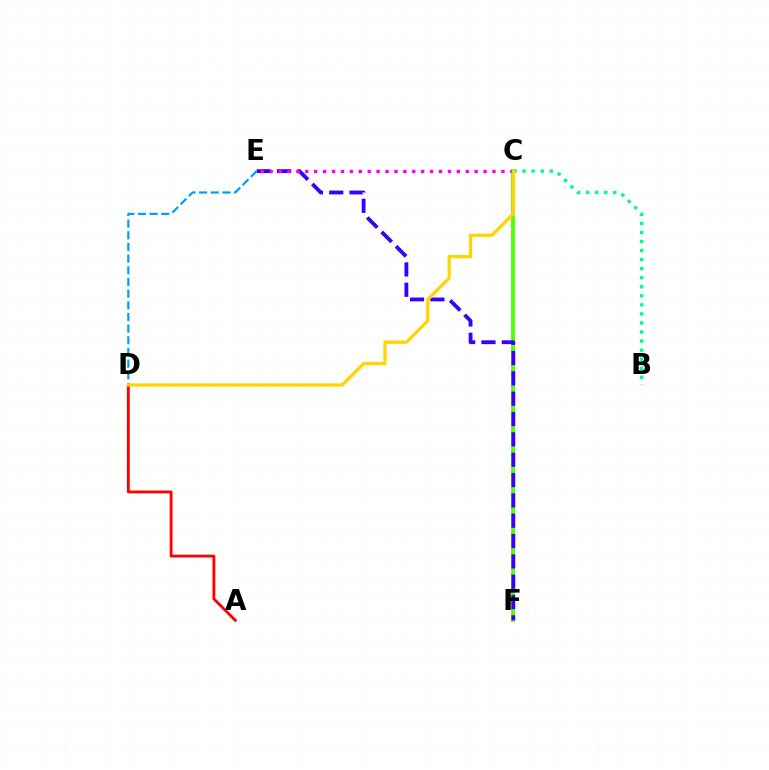{('A', 'D'): [{'color': '#ff0000', 'line_style': 'solid', 'thickness': 2.05}], ('B', 'C'): [{'color': '#00ff86', 'line_style': 'dotted', 'thickness': 2.46}], ('C', 'F'): [{'color': '#4fff00', 'line_style': 'solid', 'thickness': 2.76}], ('E', 'F'): [{'color': '#3700ff', 'line_style': 'dashed', 'thickness': 2.76}], ('C', 'E'): [{'color': '#ff00ed', 'line_style': 'dotted', 'thickness': 2.42}], ('D', 'E'): [{'color': '#009eff', 'line_style': 'dashed', 'thickness': 1.59}], ('C', 'D'): [{'color': '#ffd500', 'line_style': 'solid', 'thickness': 2.36}]}